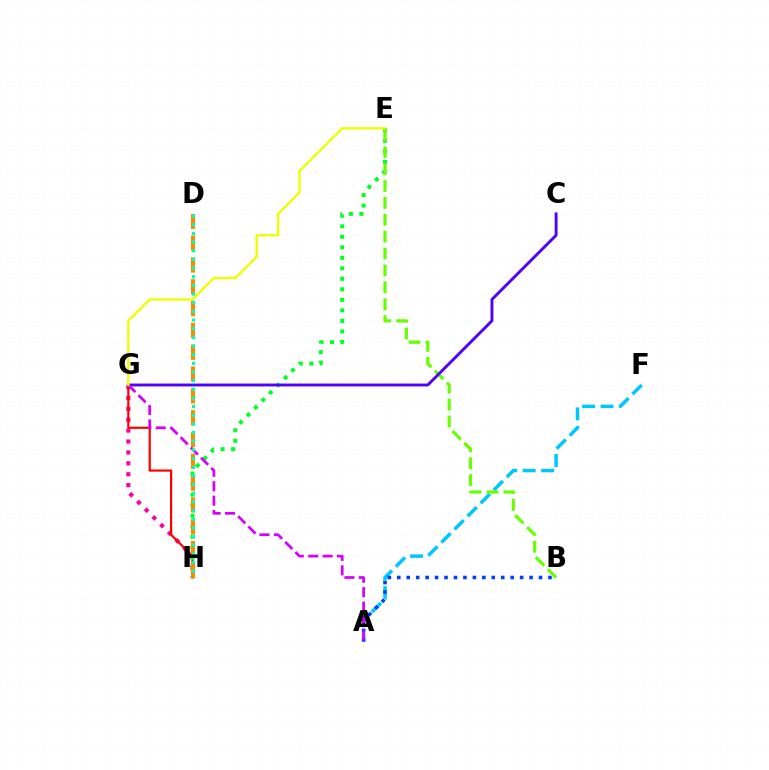{('G', 'H'): [{'color': '#ff00a0', 'line_style': 'dotted', 'thickness': 2.96}, {'color': '#ff0000', 'line_style': 'solid', 'thickness': 1.58}], ('E', 'H'): [{'color': '#00ff27', 'line_style': 'dotted', 'thickness': 2.86}], ('A', 'F'): [{'color': '#00c7ff', 'line_style': 'dashed', 'thickness': 2.51}], ('A', 'B'): [{'color': '#003fff', 'line_style': 'dotted', 'thickness': 2.57}], ('B', 'E'): [{'color': '#66ff00', 'line_style': 'dashed', 'thickness': 2.29}], ('C', 'G'): [{'color': '#4f00ff', 'line_style': 'solid', 'thickness': 2.07}], ('D', 'H'): [{'color': '#ff8800', 'line_style': 'dashed', 'thickness': 2.96}, {'color': '#00ffaf', 'line_style': 'dotted', 'thickness': 2.35}], ('A', 'G'): [{'color': '#d600ff', 'line_style': 'dashed', 'thickness': 1.96}], ('E', 'G'): [{'color': '#eeff00', 'line_style': 'solid', 'thickness': 1.7}]}